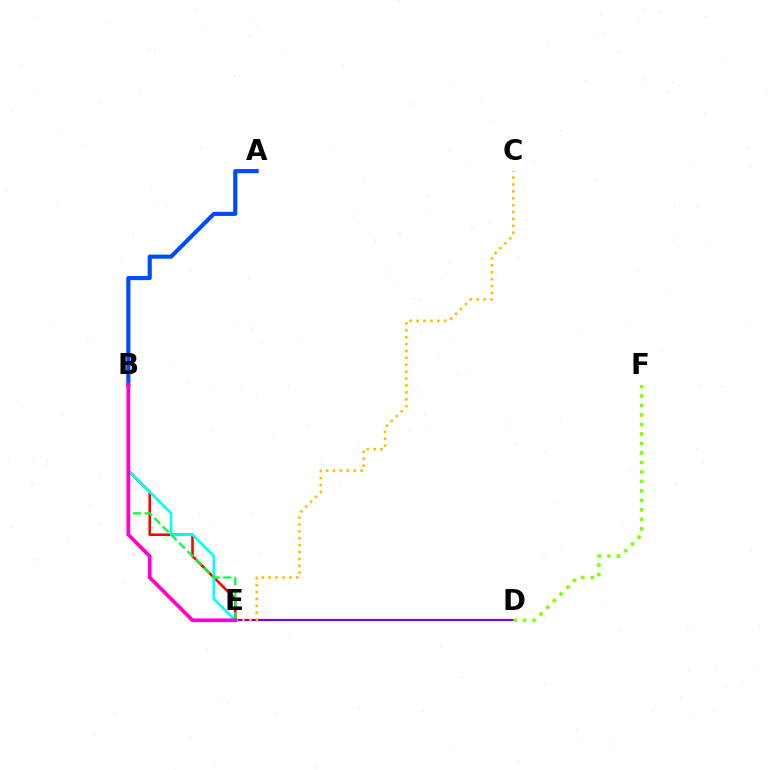{('D', 'E'): [{'color': '#7200ff', 'line_style': 'solid', 'thickness': 1.57}], ('B', 'E'): [{'color': '#ff0000', 'line_style': 'solid', 'thickness': 1.86}, {'color': '#00fff6', 'line_style': 'solid', 'thickness': 1.85}, {'color': '#00ff39', 'line_style': 'dashed', 'thickness': 1.59}, {'color': '#ff00cf', 'line_style': 'solid', 'thickness': 2.68}], ('A', 'B'): [{'color': '#004bff', 'line_style': 'solid', 'thickness': 2.97}], ('D', 'F'): [{'color': '#84ff00', 'line_style': 'dotted', 'thickness': 2.58}], ('C', 'E'): [{'color': '#ffbd00', 'line_style': 'dotted', 'thickness': 1.87}]}